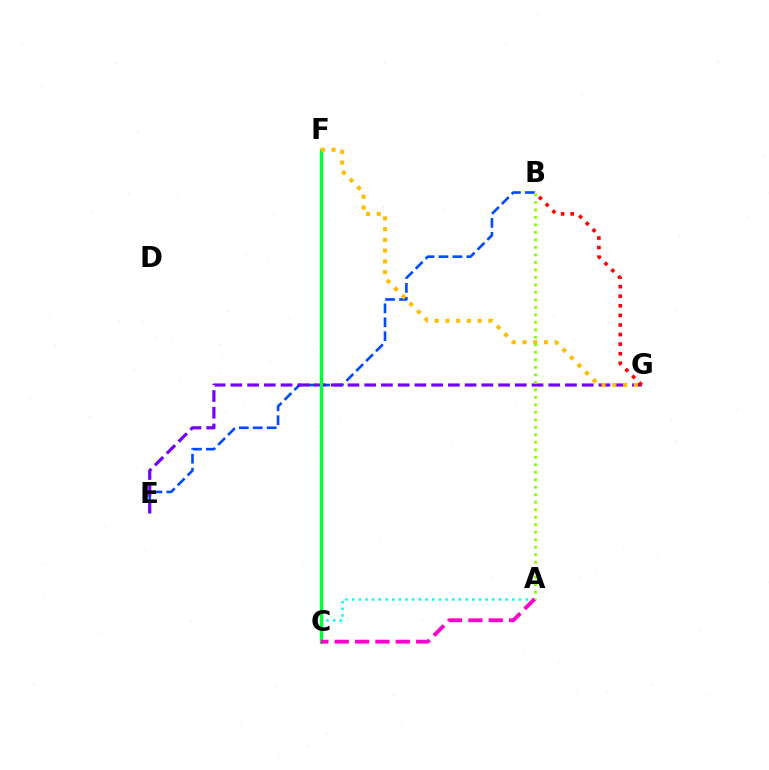{('B', 'E'): [{'color': '#004bff', 'line_style': 'dashed', 'thickness': 1.89}], ('E', 'G'): [{'color': '#7200ff', 'line_style': 'dashed', 'thickness': 2.27}], ('A', 'C'): [{'color': '#00fff6', 'line_style': 'dotted', 'thickness': 1.81}, {'color': '#ff00cf', 'line_style': 'dashed', 'thickness': 2.77}], ('B', 'G'): [{'color': '#ff0000', 'line_style': 'dotted', 'thickness': 2.6}], ('C', 'F'): [{'color': '#00ff39', 'line_style': 'solid', 'thickness': 2.41}], ('F', 'G'): [{'color': '#ffbd00', 'line_style': 'dotted', 'thickness': 2.92}], ('A', 'B'): [{'color': '#84ff00', 'line_style': 'dotted', 'thickness': 2.04}]}